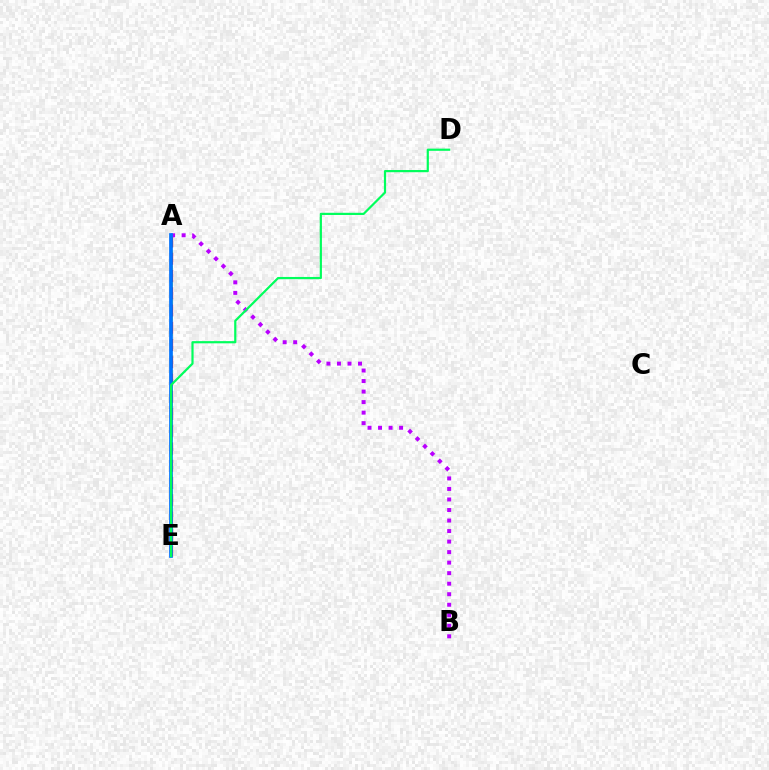{('A', 'E'): [{'color': '#d1ff00', 'line_style': 'dashed', 'thickness': 2.03}, {'color': '#ff0000', 'line_style': 'dashed', 'thickness': 2.34}, {'color': '#0074ff', 'line_style': 'solid', 'thickness': 2.67}], ('A', 'B'): [{'color': '#b900ff', 'line_style': 'dotted', 'thickness': 2.86}], ('D', 'E'): [{'color': '#00ff5c', 'line_style': 'solid', 'thickness': 1.58}]}